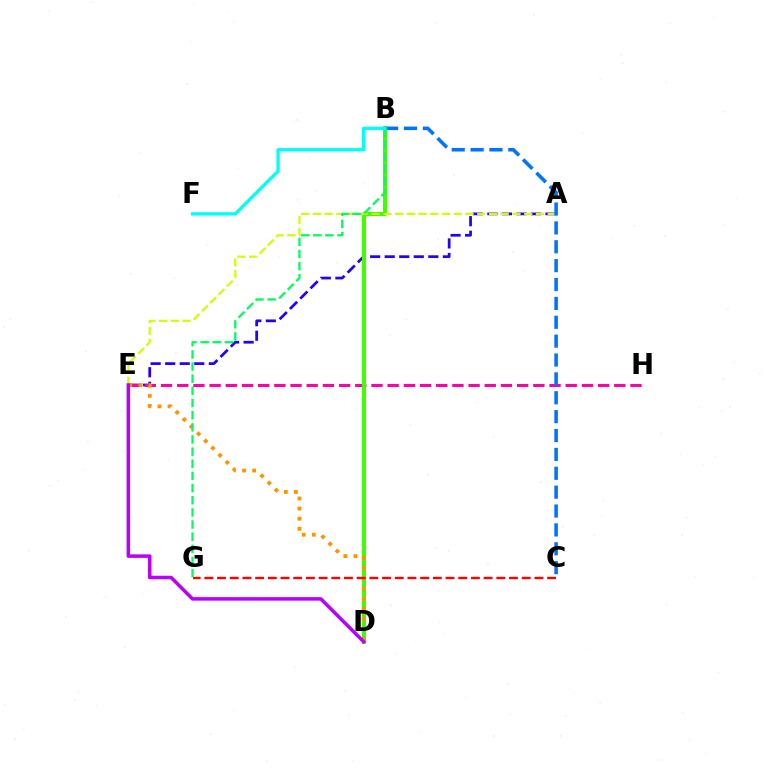{('A', 'E'): [{'color': '#2500ff', 'line_style': 'dashed', 'thickness': 1.98}, {'color': '#d1ff00', 'line_style': 'dashed', 'thickness': 1.6}], ('E', 'H'): [{'color': '#ff00ac', 'line_style': 'dashed', 'thickness': 2.2}], ('B', 'D'): [{'color': '#3dff00', 'line_style': 'solid', 'thickness': 2.87}], ('D', 'E'): [{'color': '#ff9400', 'line_style': 'dotted', 'thickness': 2.75}, {'color': '#b900ff', 'line_style': 'solid', 'thickness': 2.53}], ('C', 'G'): [{'color': '#ff0000', 'line_style': 'dashed', 'thickness': 1.72}], ('B', 'C'): [{'color': '#0074ff', 'line_style': 'dashed', 'thickness': 2.56}], ('B', 'G'): [{'color': '#00ff5c', 'line_style': 'dashed', 'thickness': 1.65}], ('B', 'F'): [{'color': '#00fff6', 'line_style': 'solid', 'thickness': 2.39}]}